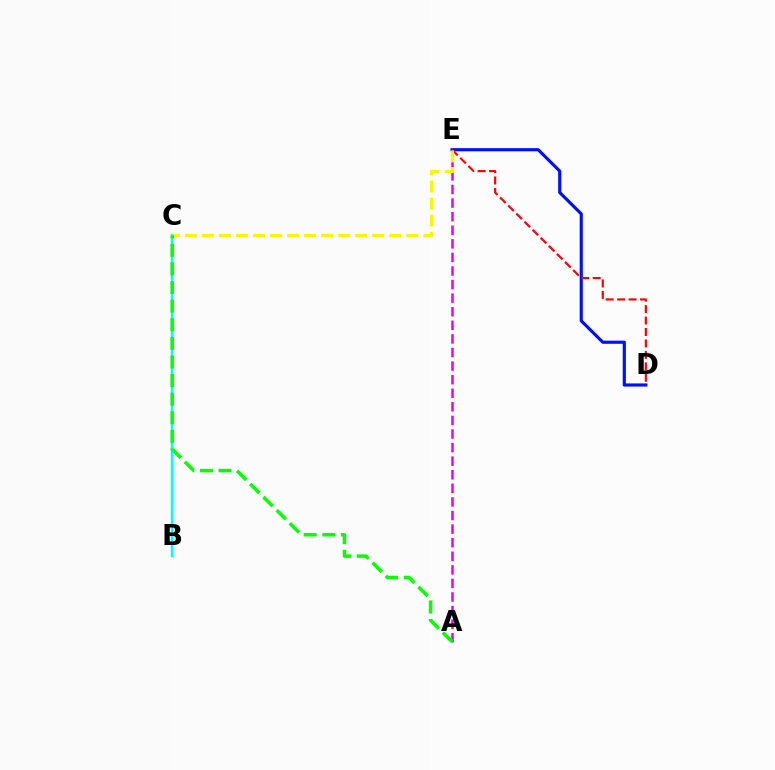{('B', 'C'): [{'color': '#00fff6', 'line_style': 'solid', 'thickness': 1.77}], ('D', 'E'): [{'color': '#0010ff', 'line_style': 'solid', 'thickness': 2.28}, {'color': '#ff0000', 'line_style': 'dashed', 'thickness': 1.56}], ('A', 'E'): [{'color': '#ee00ff', 'line_style': 'dashed', 'thickness': 1.85}], ('C', 'E'): [{'color': '#fcf500', 'line_style': 'dashed', 'thickness': 2.31}], ('A', 'C'): [{'color': '#08ff00', 'line_style': 'dashed', 'thickness': 2.53}]}